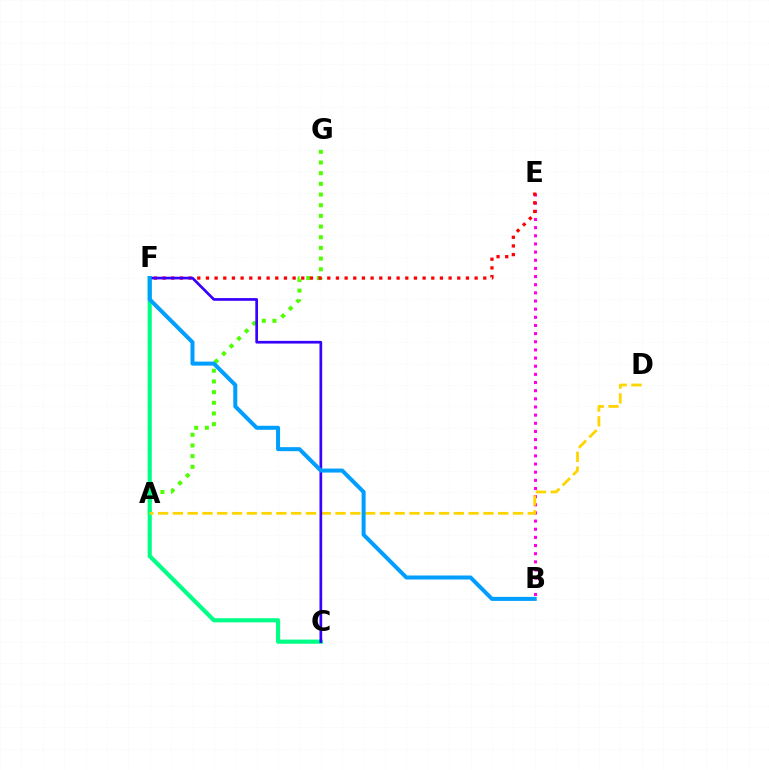{('A', 'G'): [{'color': '#4fff00', 'line_style': 'dotted', 'thickness': 2.9}], ('C', 'F'): [{'color': '#00ff86', 'line_style': 'solid', 'thickness': 2.99}, {'color': '#3700ff', 'line_style': 'solid', 'thickness': 1.94}], ('B', 'E'): [{'color': '#ff00ed', 'line_style': 'dotted', 'thickness': 2.21}], ('E', 'F'): [{'color': '#ff0000', 'line_style': 'dotted', 'thickness': 2.35}], ('A', 'D'): [{'color': '#ffd500', 'line_style': 'dashed', 'thickness': 2.01}], ('B', 'F'): [{'color': '#009eff', 'line_style': 'solid', 'thickness': 2.89}]}